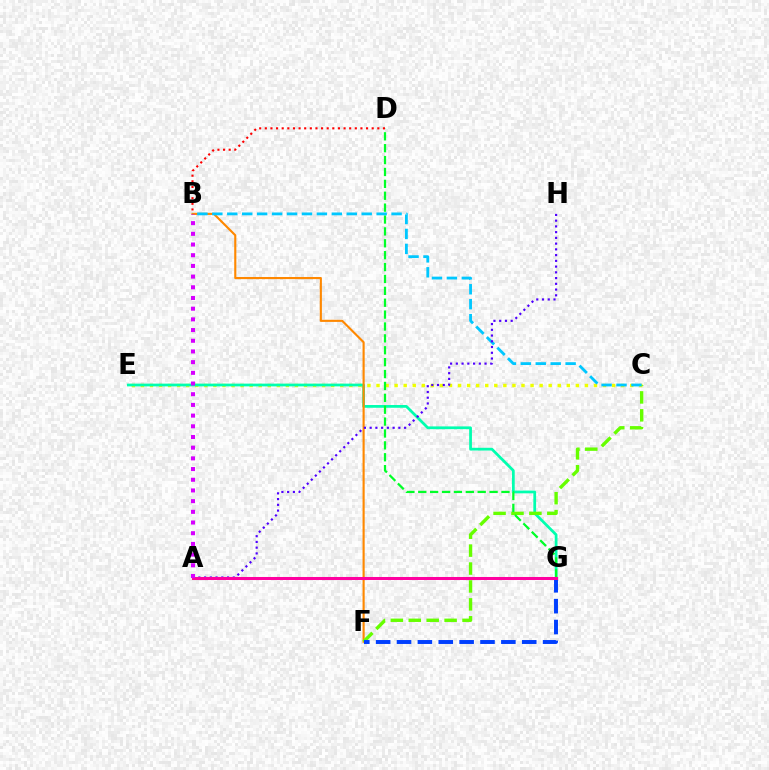{('C', 'E'): [{'color': '#eeff00', 'line_style': 'dotted', 'thickness': 2.46}], ('E', 'G'): [{'color': '#00ffaf', 'line_style': 'solid', 'thickness': 1.98}], ('B', 'F'): [{'color': '#ff8800', 'line_style': 'solid', 'thickness': 1.53}], ('C', 'F'): [{'color': '#66ff00', 'line_style': 'dashed', 'thickness': 2.43}], ('D', 'G'): [{'color': '#00ff27', 'line_style': 'dashed', 'thickness': 1.61}], ('F', 'G'): [{'color': '#003fff', 'line_style': 'dashed', 'thickness': 2.84}], ('B', 'C'): [{'color': '#00c7ff', 'line_style': 'dashed', 'thickness': 2.03}], ('A', 'H'): [{'color': '#4f00ff', 'line_style': 'dotted', 'thickness': 1.56}], ('B', 'D'): [{'color': '#ff0000', 'line_style': 'dotted', 'thickness': 1.53}], ('A', 'G'): [{'color': '#ff00a0', 'line_style': 'solid', 'thickness': 2.18}], ('A', 'B'): [{'color': '#d600ff', 'line_style': 'dotted', 'thickness': 2.91}]}